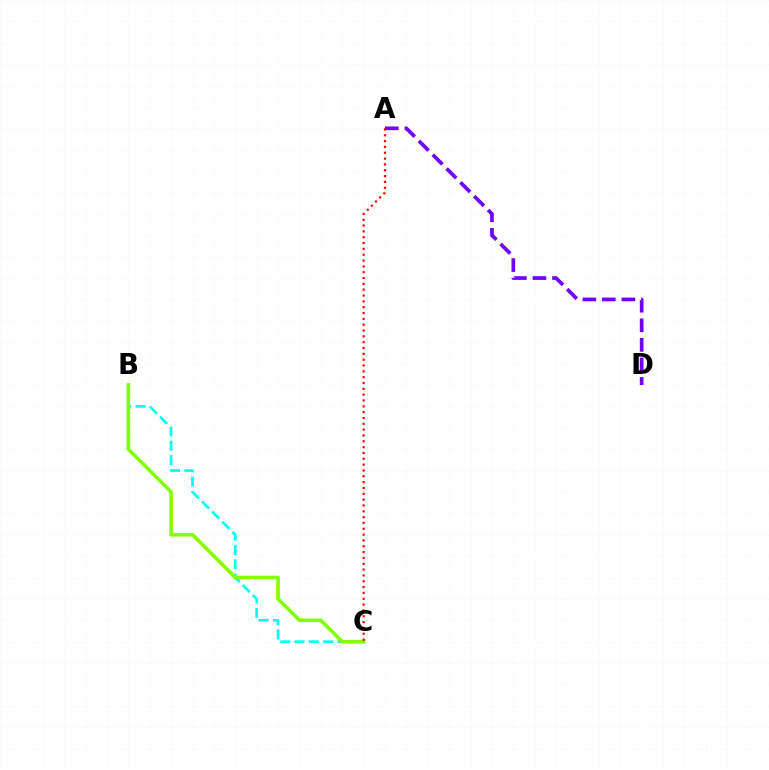{('A', 'D'): [{'color': '#7200ff', 'line_style': 'dashed', 'thickness': 2.66}], ('B', 'C'): [{'color': '#00fff6', 'line_style': 'dashed', 'thickness': 1.95}, {'color': '#84ff00', 'line_style': 'solid', 'thickness': 2.6}], ('A', 'C'): [{'color': '#ff0000', 'line_style': 'dotted', 'thickness': 1.58}]}